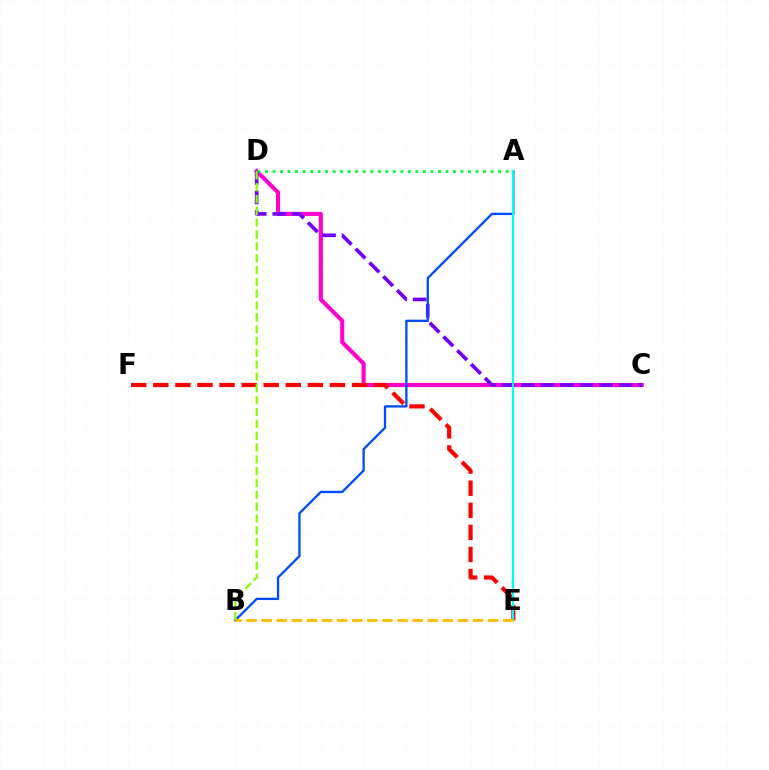{('C', 'D'): [{'color': '#ff00cf', 'line_style': 'solid', 'thickness': 2.95}, {'color': '#7200ff', 'line_style': 'dashed', 'thickness': 2.65}], ('A', 'D'): [{'color': '#00ff39', 'line_style': 'dotted', 'thickness': 2.04}], ('E', 'F'): [{'color': '#ff0000', 'line_style': 'dashed', 'thickness': 3.0}], ('A', 'B'): [{'color': '#004bff', 'line_style': 'solid', 'thickness': 1.66}], ('B', 'D'): [{'color': '#84ff00', 'line_style': 'dashed', 'thickness': 1.61}], ('A', 'E'): [{'color': '#00fff6', 'line_style': 'solid', 'thickness': 1.59}], ('B', 'E'): [{'color': '#ffbd00', 'line_style': 'dashed', 'thickness': 2.05}]}